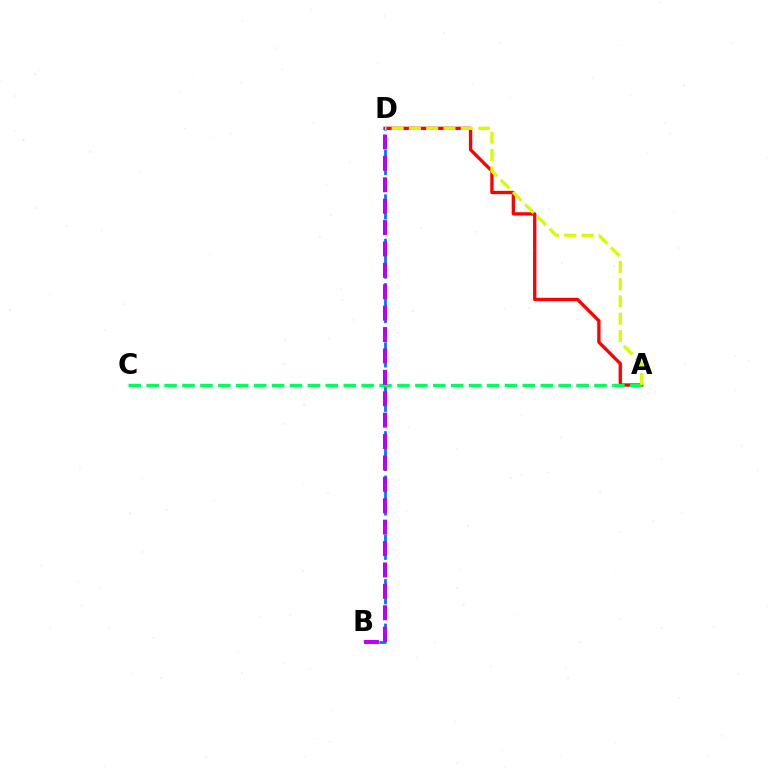{('A', 'D'): [{'color': '#ff0000', 'line_style': 'solid', 'thickness': 2.39}, {'color': '#d1ff00', 'line_style': 'dashed', 'thickness': 2.35}], ('B', 'D'): [{'color': '#0074ff', 'line_style': 'dashed', 'thickness': 2.01}, {'color': '#b900ff', 'line_style': 'dashed', 'thickness': 2.91}], ('A', 'C'): [{'color': '#00ff5c', 'line_style': 'dashed', 'thickness': 2.43}]}